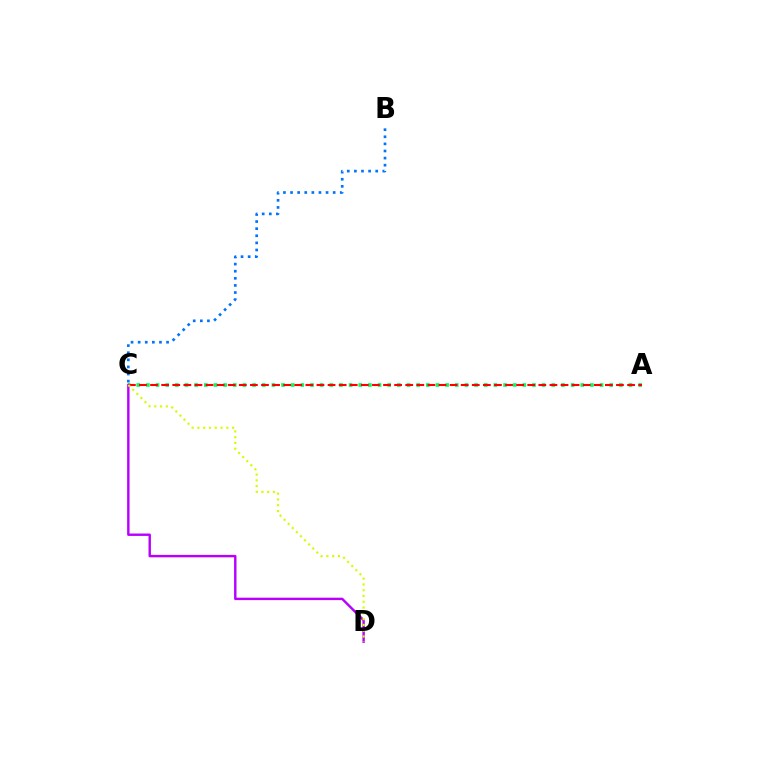{('B', 'C'): [{'color': '#0074ff', 'line_style': 'dotted', 'thickness': 1.93}], ('A', 'C'): [{'color': '#00ff5c', 'line_style': 'dotted', 'thickness': 2.62}, {'color': '#ff0000', 'line_style': 'dashed', 'thickness': 1.51}], ('C', 'D'): [{'color': '#b900ff', 'line_style': 'solid', 'thickness': 1.74}, {'color': '#d1ff00', 'line_style': 'dotted', 'thickness': 1.57}]}